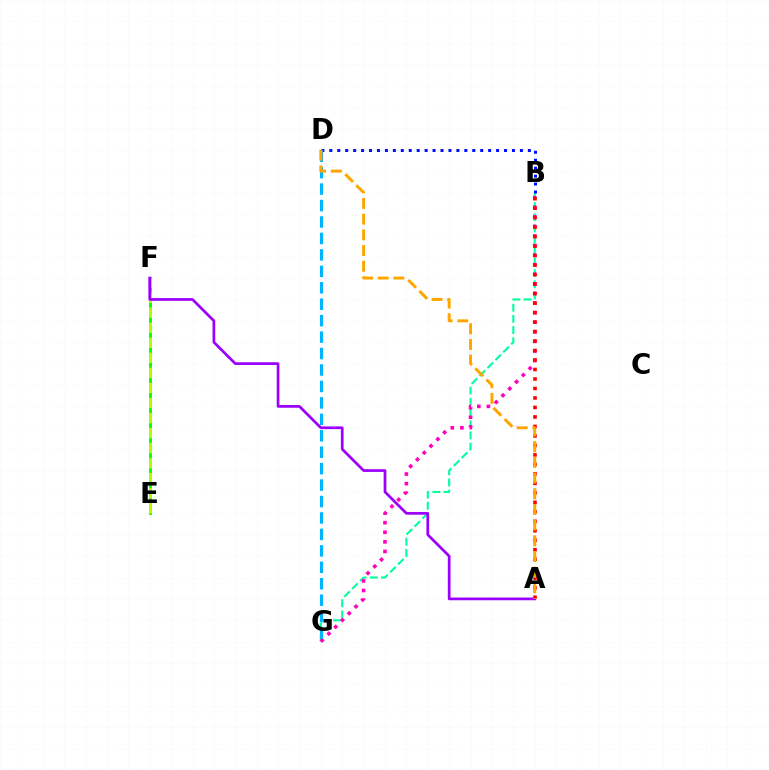{('B', 'G'): [{'color': '#00ff9d', 'line_style': 'dashed', 'thickness': 1.52}, {'color': '#ff00bd', 'line_style': 'dotted', 'thickness': 2.6}], ('E', 'F'): [{'color': '#08ff00', 'line_style': 'solid', 'thickness': 2.1}, {'color': '#b3ff00', 'line_style': 'dashed', 'thickness': 2.04}], ('B', 'D'): [{'color': '#0010ff', 'line_style': 'dotted', 'thickness': 2.16}], ('A', 'F'): [{'color': '#9b00ff', 'line_style': 'solid', 'thickness': 1.96}], ('A', 'B'): [{'color': '#ff0000', 'line_style': 'dotted', 'thickness': 2.58}], ('D', 'G'): [{'color': '#00b5ff', 'line_style': 'dashed', 'thickness': 2.23}], ('A', 'D'): [{'color': '#ffa500', 'line_style': 'dashed', 'thickness': 2.13}]}